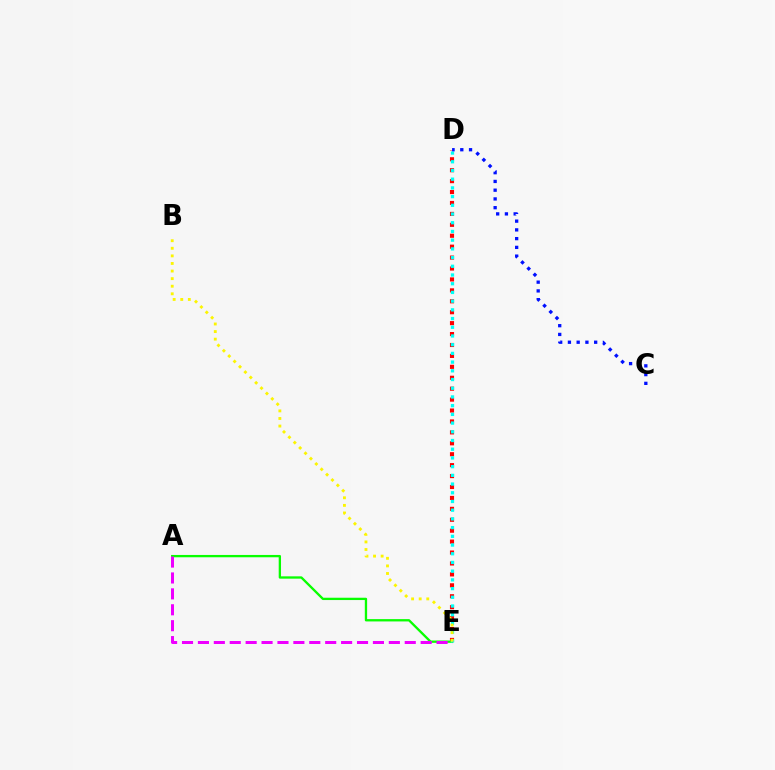{('D', 'E'): [{'color': '#ff0000', 'line_style': 'dotted', 'thickness': 2.97}, {'color': '#00fff6', 'line_style': 'dotted', 'thickness': 2.37}], ('A', 'E'): [{'color': '#08ff00', 'line_style': 'solid', 'thickness': 1.67}, {'color': '#ee00ff', 'line_style': 'dashed', 'thickness': 2.16}], ('B', 'E'): [{'color': '#fcf500', 'line_style': 'dotted', 'thickness': 2.06}], ('C', 'D'): [{'color': '#0010ff', 'line_style': 'dotted', 'thickness': 2.38}]}